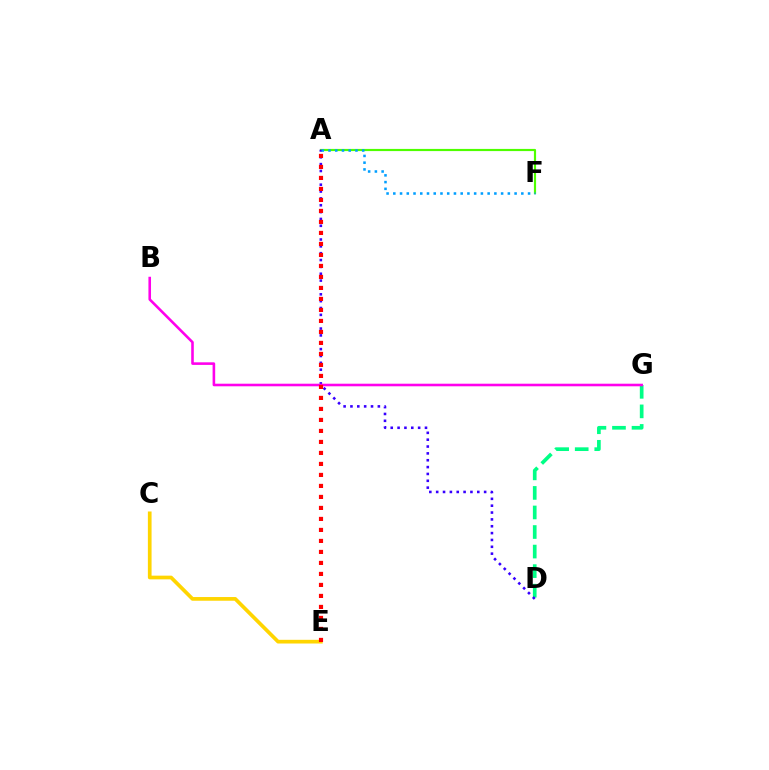{('C', 'E'): [{'color': '#ffd500', 'line_style': 'solid', 'thickness': 2.66}], ('A', 'F'): [{'color': '#4fff00', 'line_style': 'solid', 'thickness': 1.56}, {'color': '#009eff', 'line_style': 'dotted', 'thickness': 1.83}], ('D', 'G'): [{'color': '#00ff86', 'line_style': 'dashed', 'thickness': 2.66}], ('A', 'D'): [{'color': '#3700ff', 'line_style': 'dotted', 'thickness': 1.86}], ('B', 'G'): [{'color': '#ff00ed', 'line_style': 'solid', 'thickness': 1.86}], ('A', 'E'): [{'color': '#ff0000', 'line_style': 'dotted', 'thickness': 2.99}]}